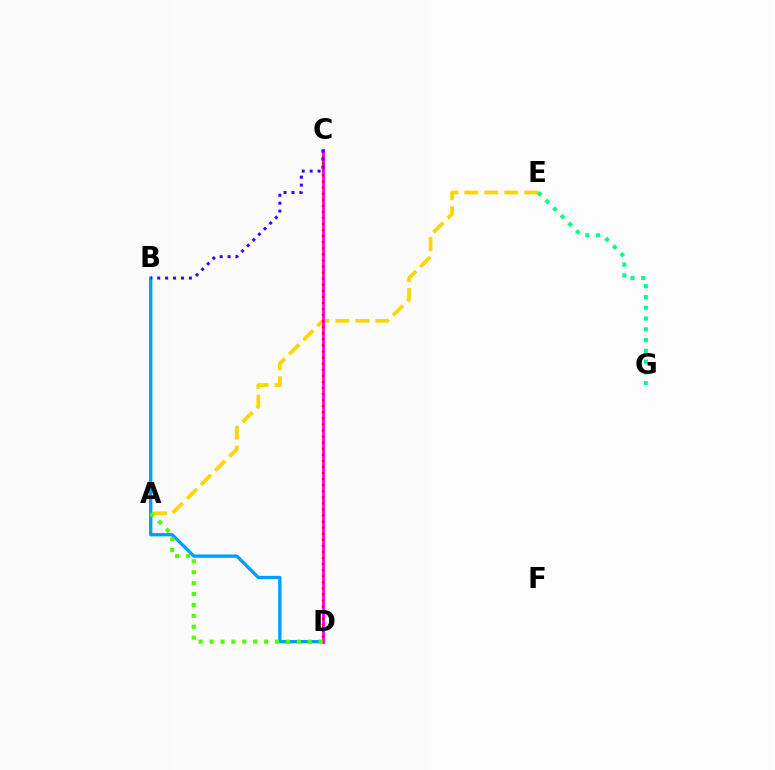{('A', 'E'): [{'color': '#ffd500', 'line_style': 'dashed', 'thickness': 2.71}], ('B', 'D'): [{'color': '#009eff', 'line_style': 'solid', 'thickness': 2.38}], ('E', 'G'): [{'color': '#00ff86', 'line_style': 'dotted', 'thickness': 2.93}], ('C', 'D'): [{'color': '#ff00ed', 'line_style': 'solid', 'thickness': 2.07}, {'color': '#ff0000', 'line_style': 'dotted', 'thickness': 1.65}], ('A', 'D'): [{'color': '#4fff00', 'line_style': 'dotted', 'thickness': 2.96}], ('B', 'C'): [{'color': '#3700ff', 'line_style': 'dotted', 'thickness': 2.15}]}